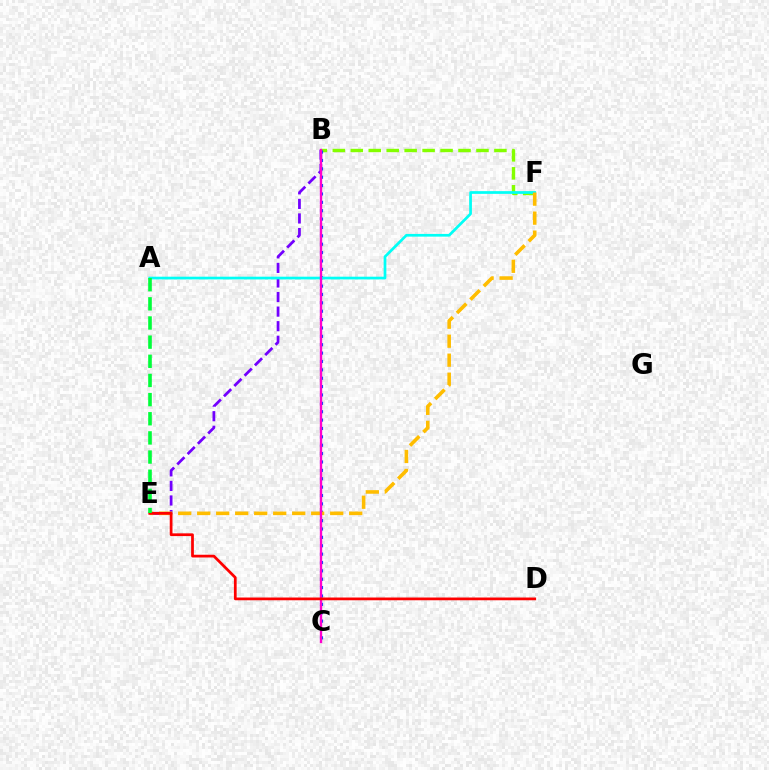{('B', 'E'): [{'color': '#7200ff', 'line_style': 'dashed', 'thickness': 1.98}], ('B', 'F'): [{'color': '#84ff00', 'line_style': 'dashed', 'thickness': 2.44}], ('B', 'C'): [{'color': '#004bff', 'line_style': 'dotted', 'thickness': 2.28}, {'color': '#ff00cf', 'line_style': 'solid', 'thickness': 1.7}], ('A', 'F'): [{'color': '#00fff6', 'line_style': 'solid', 'thickness': 1.95}], ('E', 'F'): [{'color': '#ffbd00', 'line_style': 'dashed', 'thickness': 2.58}], ('D', 'E'): [{'color': '#ff0000', 'line_style': 'solid', 'thickness': 1.97}], ('A', 'E'): [{'color': '#00ff39', 'line_style': 'dashed', 'thickness': 2.6}]}